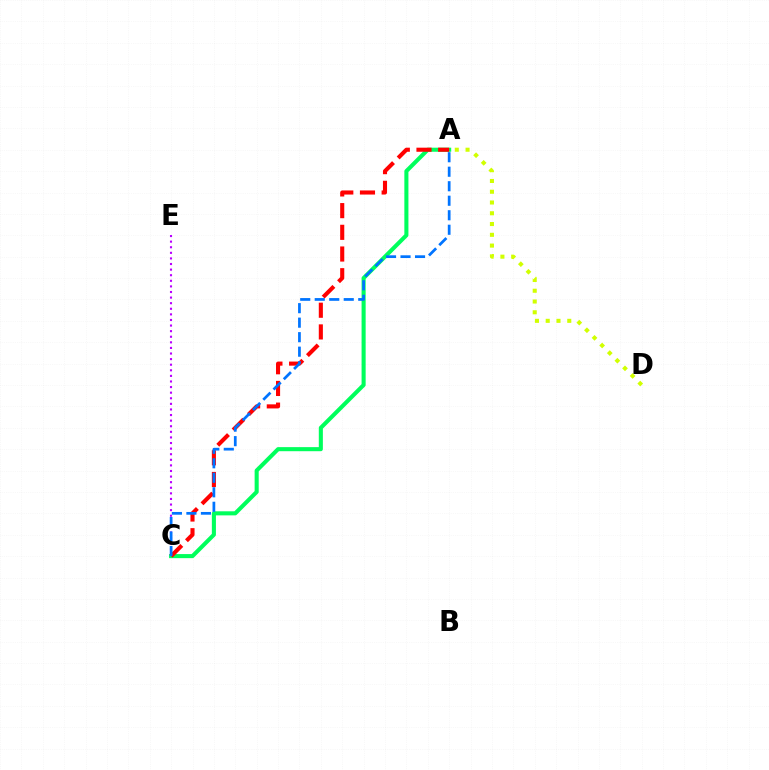{('A', 'C'): [{'color': '#00ff5c', 'line_style': 'solid', 'thickness': 2.93}, {'color': '#ff0000', 'line_style': 'dashed', 'thickness': 2.95}, {'color': '#0074ff', 'line_style': 'dashed', 'thickness': 1.97}], ('C', 'E'): [{'color': '#b900ff', 'line_style': 'dotted', 'thickness': 1.52}], ('A', 'D'): [{'color': '#d1ff00', 'line_style': 'dotted', 'thickness': 2.93}]}